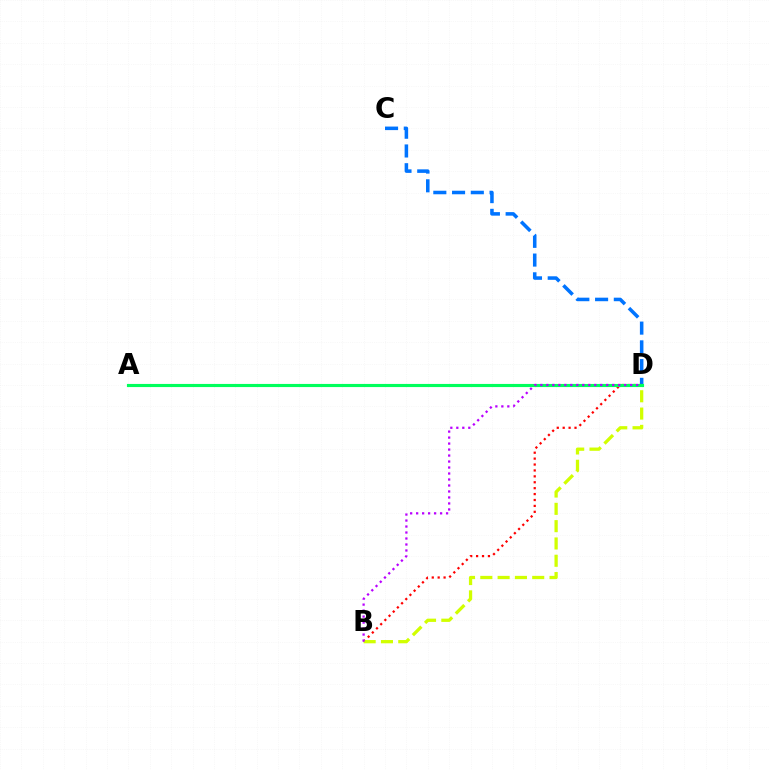{('C', 'D'): [{'color': '#0074ff', 'line_style': 'dashed', 'thickness': 2.55}], ('B', 'D'): [{'color': '#ff0000', 'line_style': 'dotted', 'thickness': 1.61}, {'color': '#d1ff00', 'line_style': 'dashed', 'thickness': 2.35}, {'color': '#b900ff', 'line_style': 'dotted', 'thickness': 1.63}], ('A', 'D'): [{'color': '#00ff5c', 'line_style': 'solid', 'thickness': 2.26}]}